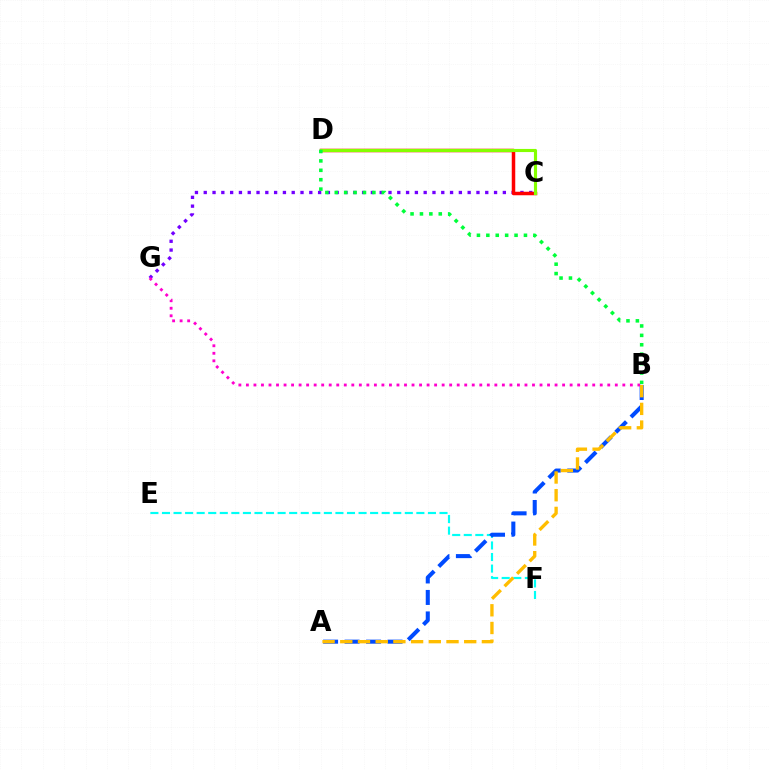{('E', 'F'): [{'color': '#00fff6', 'line_style': 'dashed', 'thickness': 1.57}], ('C', 'G'): [{'color': '#7200ff', 'line_style': 'dotted', 'thickness': 2.39}], ('A', 'B'): [{'color': '#004bff', 'line_style': 'dashed', 'thickness': 2.92}, {'color': '#ffbd00', 'line_style': 'dashed', 'thickness': 2.41}], ('B', 'G'): [{'color': '#ff00cf', 'line_style': 'dotted', 'thickness': 2.05}], ('C', 'D'): [{'color': '#ff0000', 'line_style': 'solid', 'thickness': 2.52}, {'color': '#84ff00', 'line_style': 'solid', 'thickness': 2.26}], ('B', 'D'): [{'color': '#00ff39', 'line_style': 'dotted', 'thickness': 2.56}]}